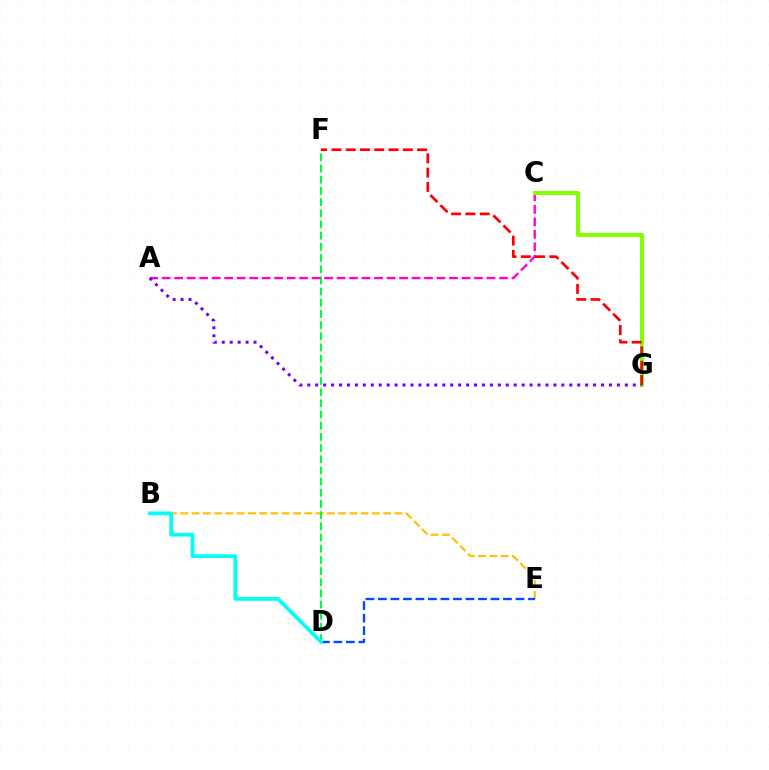{('B', 'E'): [{'color': '#ffbd00', 'line_style': 'dashed', 'thickness': 1.53}], ('D', 'F'): [{'color': '#00ff39', 'line_style': 'dashed', 'thickness': 1.52}], ('A', 'C'): [{'color': '#ff00cf', 'line_style': 'dashed', 'thickness': 1.7}], ('D', 'E'): [{'color': '#004bff', 'line_style': 'dashed', 'thickness': 1.7}], ('C', 'G'): [{'color': '#84ff00', 'line_style': 'solid', 'thickness': 2.91}], ('F', 'G'): [{'color': '#ff0000', 'line_style': 'dashed', 'thickness': 1.94}], ('A', 'G'): [{'color': '#7200ff', 'line_style': 'dotted', 'thickness': 2.16}], ('B', 'D'): [{'color': '#00fff6', 'line_style': 'solid', 'thickness': 2.69}]}